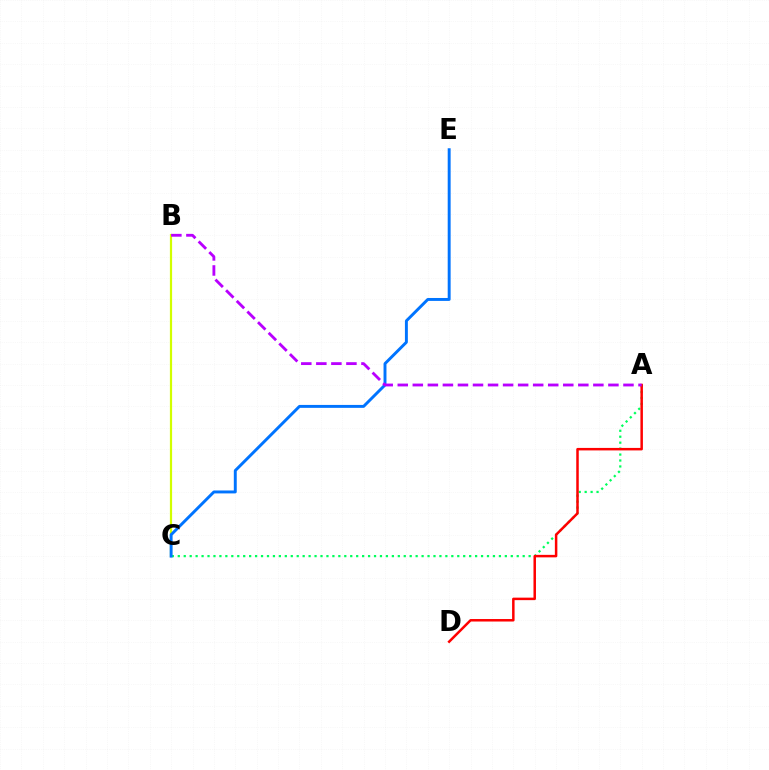{('B', 'C'): [{'color': '#d1ff00', 'line_style': 'solid', 'thickness': 1.59}], ('A', 'C'): [{'color': '#00ff5c', 'line_style': 'dotted', 'thickness': 1.62}], ('C', 'E'): [{'color': '#0074ff', 'line_style': 'solid', 'thickness': 2.11}], ('A', 'D'): [{'color': '#ff0000', 'line_style': 'solid', 'thickness': 1.8}], ('A', 'B'): [{'color': '#b900ff', 'line_style': 'dashed', 'thickness': 2.04}]}